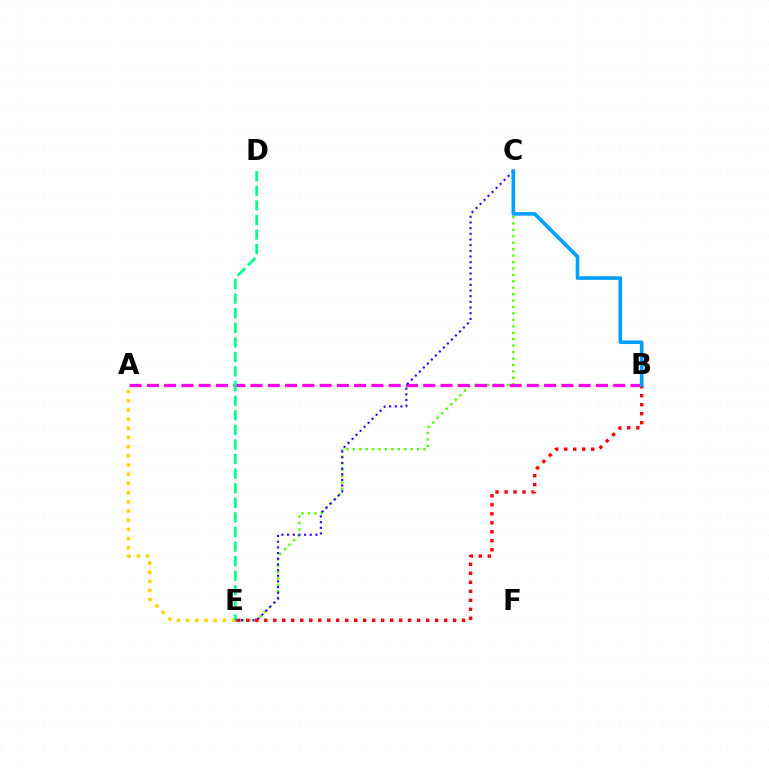{('C', 'E'): [{'color': '#4fff00', 'line_style': 'dotted', 'thickness': 1.75}, {'color': '#3700ff', 'line_style': 'dotted', 'thickness': 1.54}], ('A', 'B'): [{'color': '#ff00ed', 'line_style': 'dashed', 'thickness': 2.35}], ('A', 'E'): [{'color': '#ffd500', 'line_style': 'dotted', 'thickness': 2.49}], ('B', 'E'): [{'color': '#ff0000', 'line_style': 'dotted', 'thickness': 2.44}], ('D', 'E'): [{'color': '#00ff86', 'line_style': 'dashed', 'thickness': 1.98}], ('B', 'C'): [{'color': '#009eff', 'line_style': 'solid', 'thickness': 2.61}]}